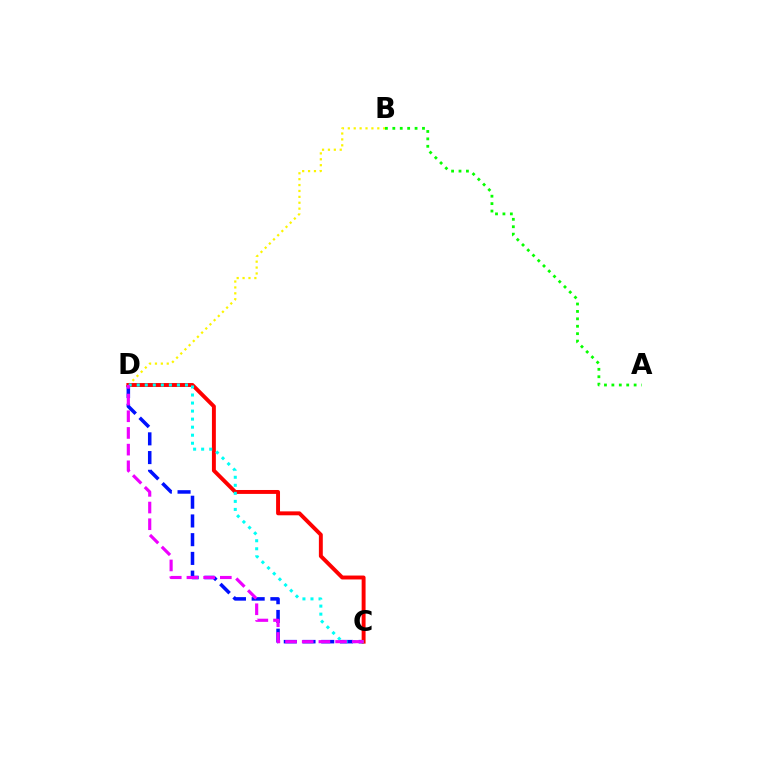{('C', 'D'): [{'color': '#0010ff', 'line_style': 'dashed', 'thickness': 2.54}, {'color': '#ff0000', 'line_style': 'solid', 'thickness': 2.82}, {'color': '#00fff6', 'line_style': 'dotted', 'thickness': 2.18}, {'color': '#ee00ff', 'line_style': 'dashed', 'thickness': 2.27}], ('B', 'D'): [{'color': '#fcf500', 'line_style': 'dotted', 'thickness': 1.6}], ('A', 'B'): [{'color': '#08ff00', 'line_style': 'dotted', 'thickness': 2.02}]}